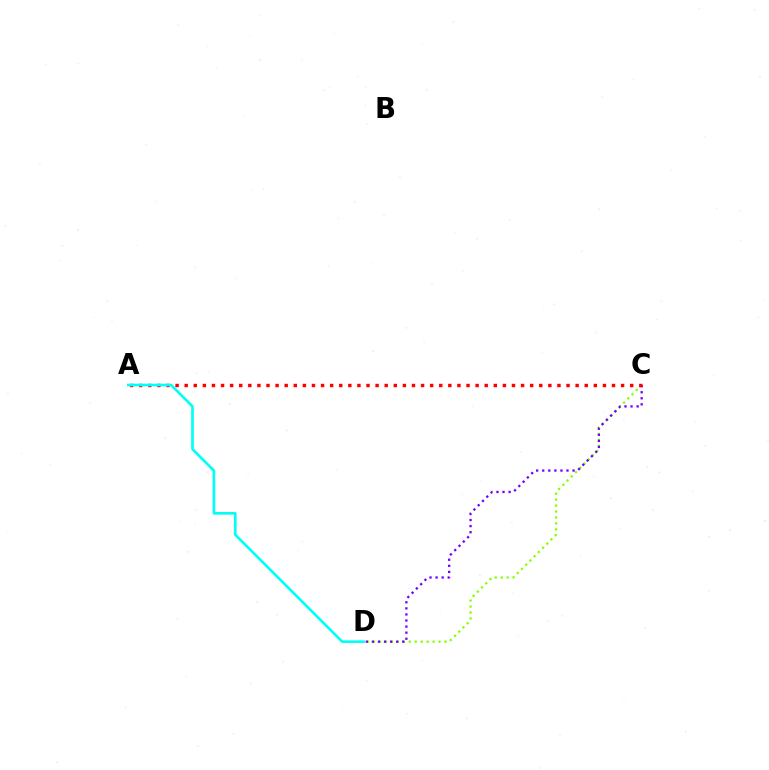{('C', 'D'): [{'color': '#84ff00', 'line_style': 'dotted', 'thickness': 1.62}, {'color': '#7200ff', 'line_style': 'dotted', 'thickness': 1.65}], ('A', 'C'): [{'color': '#ff0000', 'line_style': 'dotted', 'thickness': 2.47}], ('A', 'D'): [{'color': '#00fff6', 'line_style': 'solid', 'thickness': 1.91}]}